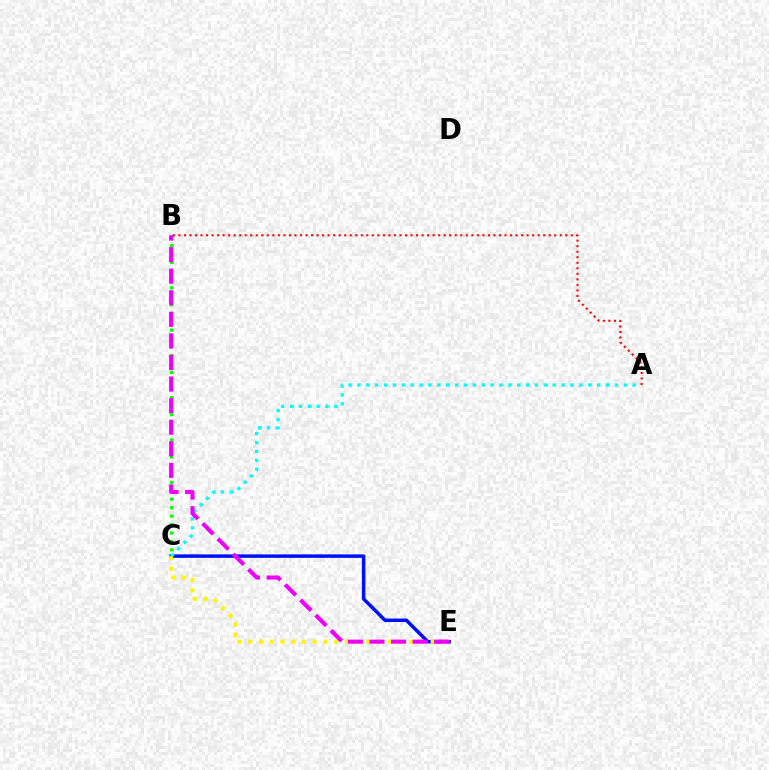{('C', 'E'): [{'color': '#0010ff', 'line_style': 'solid', 'thickness': 2.52}, {'color': '#fcf500', 'line_style': 'dotted', 'thickness': 2.91}], ('B', 'C'): [{'color': '#08ff00', 'line_style': 'dotted', 'thickness': 2.3}], ('A', 'C'): [{'color': '#00fff6', 'line_style': 'dotted', 'thickness': 2.41}], ('A', 'B'): [{'color': '#ff0000', 'line_style': 'dotted', 'thickness': 1.5}], ('B', 'E'): [{'color': '#ee00ff', 'line_style': 'dashed', 'thickness': 2.93}]}